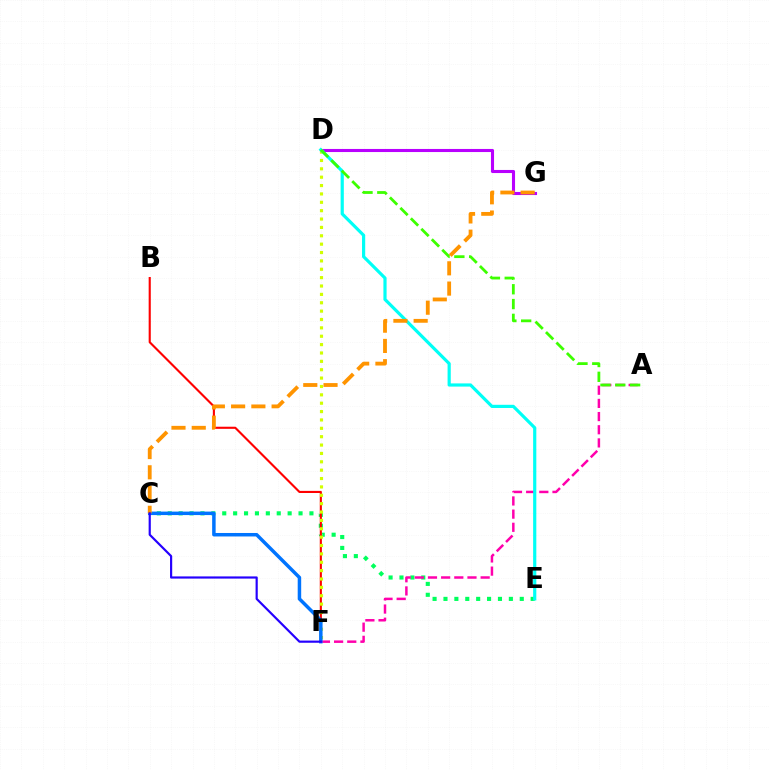{('C', 'E'): [{'color': '#00ff5c', 'line_style': 'dotted', 'thickness': 2.96}], ('B', 'F'): [{'color': '#ff0000', 'line_style': 'solid', 'thickness': 1.52}], ('D', 'G'): [{'color': '#b900ff', 'line_style': 'solid', 'thickness': 2.22}], ('A', 'F'): [{'color': '#ff00ac', 'line_style': 'dashed', 'thickness': 1.79}], ('D', 'F'): [{'color': '#d1ff00', 'line_style': 'dotted', 'thickness': 2.27}], ('D', 'E'): [{'color': '#00fff6', 'line_style': 'solid', 'thickness': 2.3}], ('C', 'F'): [{'color': '#0074ff', 'line_style': 'solid', 'thickness': 2.51}, {'color': '#2500ff', 'line_style': 'solid', 'thickness': 1.57}], ('A', 'D'): [{'color': '#3dff00', 'line_style': 'dashed', 'thickness': 2.01}], ('C', 'G'): [{'color': '#ff9400', 'line_style': 'dashed', 'thickness': 2.75}]}